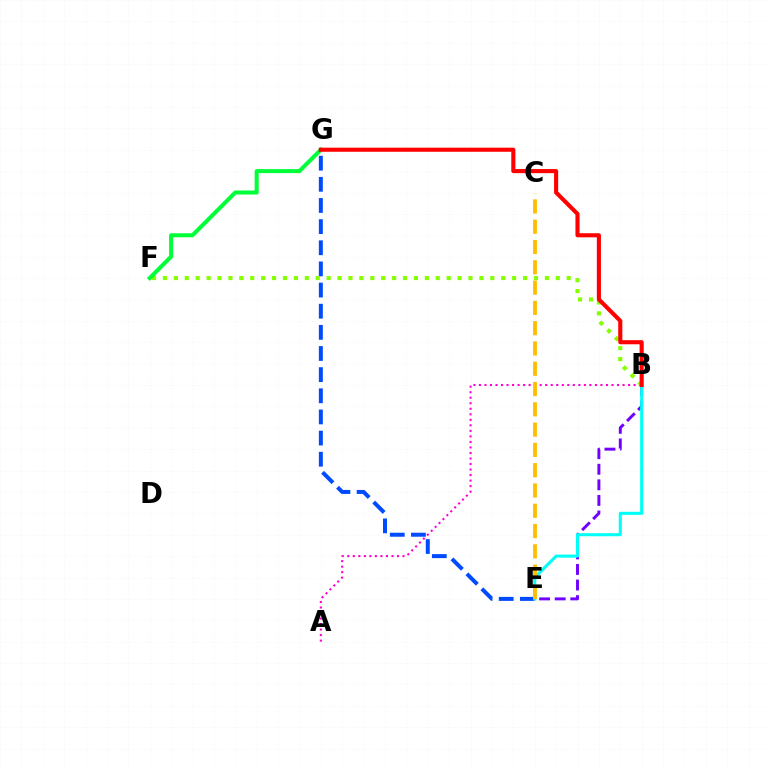{('E', 'G'): [{'color': '#004bff', 'line_style': 'dashed', 'thickness': 2.87}], ('B', 'E'): [{'color': '#7200ff', 'line_style': 'dashed', 'thickness': 2.12}, {'color': '#00fff6', 'line_style': 'solid', 'thickness': 2.2}], ('A', 'B'): [{'color': '#ff00cf', 'line_style': 'dotted', 'thickness': 1.5}], ('B', 'F'): [{'color': '#84ff00', 'line_style': 'dotted', 'thickness': 2.96}], ('F', 'G'): [{'color': '#00ff39', 'line_style': 'solid', 'thickness': 2.9}], ('B', 'G'): [{'color': '#ff0000', 'line_style': 'solid', 'thickness': 2.96}], ('C', 'E'): [{'color': '#ffbd00', 'line_style': 'dashed', 'thickness': 2.76}]}